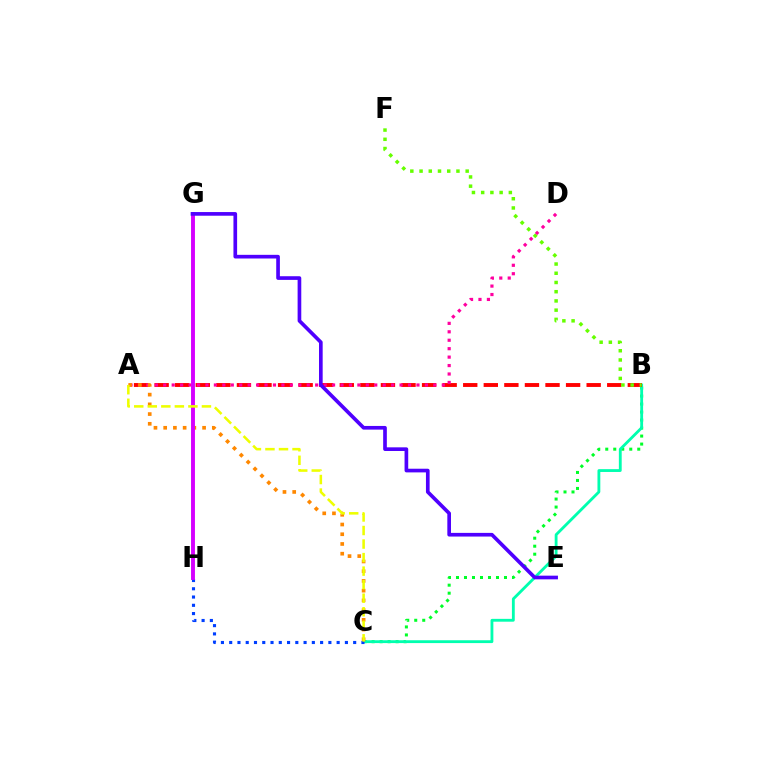{('B', 'C'): [{'color': '#00ff27', 'line_style': 'dotted', 'thickness': 2.17}, {'color': '#00ffaf', 'line_style': 'solid', 'thickness': 2.04}], ('G', 'H'): [{'color': '#00c7ff', 'line_style': 'solid', 'thickness': 1.62}, {'color': '#d600ff', 'line_style': 'solid', 'thickness': 2.81}], ('A', 'B'): [{'color': '#ff0000', 'line_style': 'dashed', 'thickness': 2.79}], ('B', 'F'): [{'color': '#66ff00', 'line_style': 'dotted', 'thickness': 2.51}], ('A', 'D'): [{'color': '#ff00a0', 'line_style': 'dotted', 'thickness': 2.29}], ('A', 'C'): [{'color': '#ff8800', 'line_style': 'dotted', 'thickness': 2.64}, {'color': '#eeff00', 'line_style': 'dashed', 'thickness': 1.84}], ('C', 'H'): [{'color': '#003fff', 'line_style': 'dotted', 'thickness': 2.25}], ('E', 'G'): [{'color': '#4f00ff', 'line_style': 'solid', 'thickness': 2.64}]}